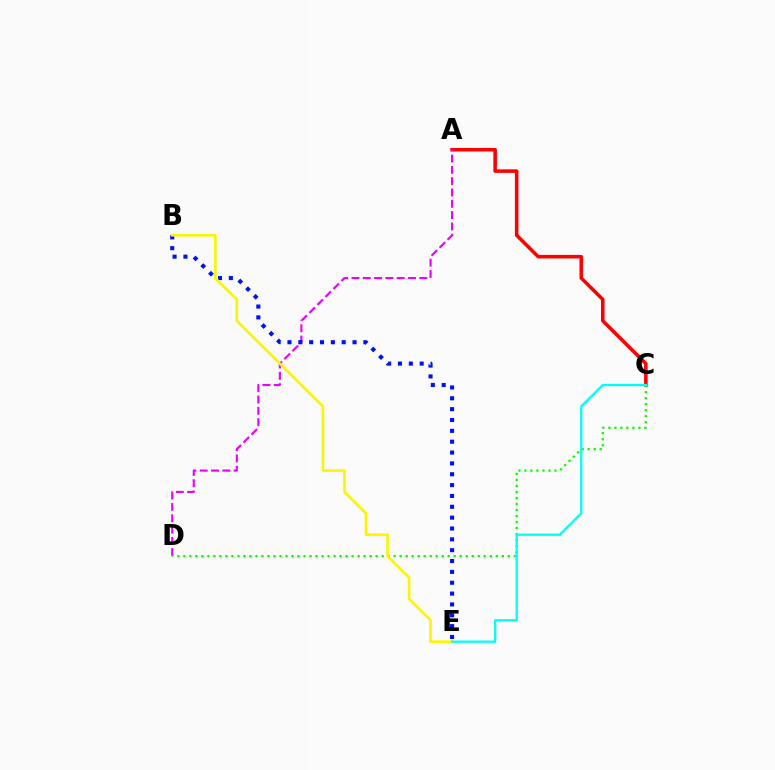{('A', 'C'): [{'color': '#ff0000', 'line_style': 'solid', 'thickness': 2.56}], ('A', 'D'): [{'color': '#ee00ff', 'line_style': 'dashed', 'thickness': 1.54}], ('C', 'D'): [{'color': '#08ff00', 'line_style': 'dotted', 'thickness': 1.63}], ('B', 'E'): [{'color': '#0010ff', 'line_style': 'dotted', 'thickness': 2.95}, {'color': '#fcf500', 'line_style': 'solid', 'thickness': 1.88}], ('C', 'E'): [{'color': '#00fff6', 'line_style': 'solid', 'thickness': 1.65}]}